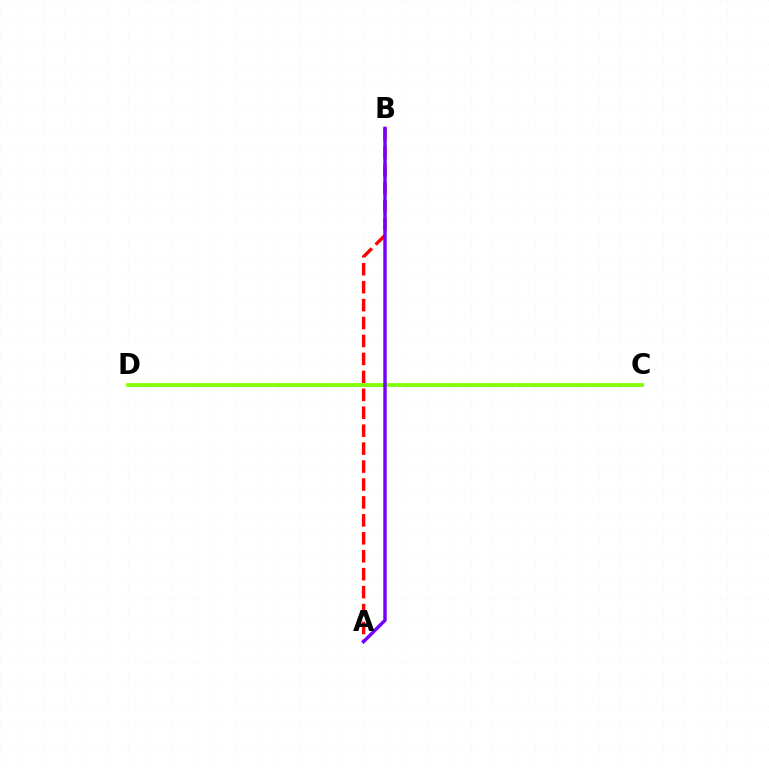{('C', 'D'): [{'color': '#00fff6', 'line_style': 'dashed', 'thickness': 1.95}, {'color': '#84ff00', 'line_style': 'solid', 'thickness': 2.69}], ('A', 'B'): [{'color': '#ff0000', 'line_style': 'dashed', 'thickness': 2.44}, {'color': '#7200ff', 'line_style': 'solid', 'thickness': 2.46}]}